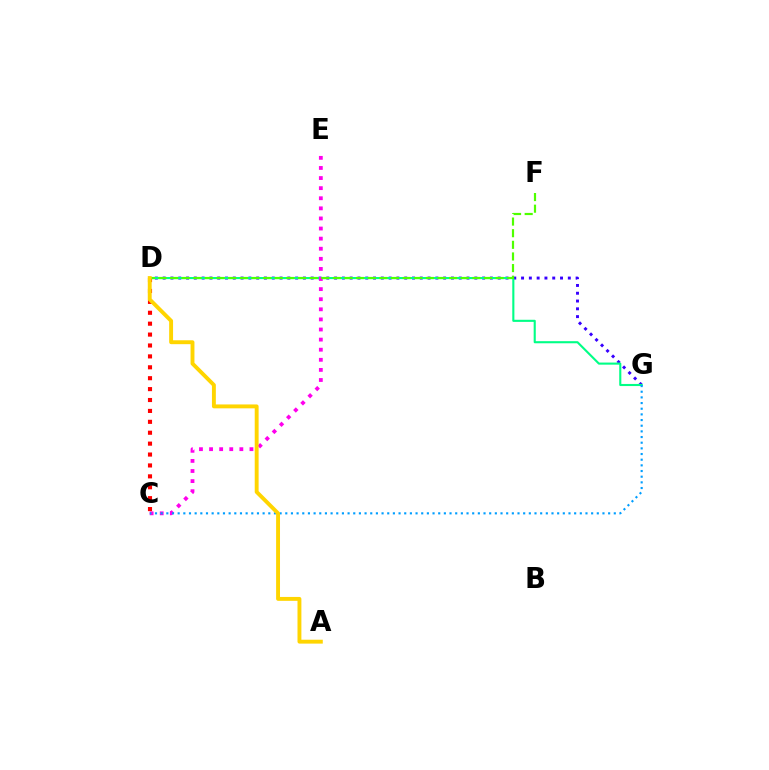{('D', 'G'): [{'color': '#3700ff', 'line_style': 'dotted', 'thickness': 2.12}, {'color': '#00ff86', 'line_style': 'solid', 'thickness': 1.52}], ('C', 'E'): [{'color': '#ff00ed', 'line_style': 'dotted', 'thickness': 2.74}], ('C', 'D'): [{'color': '#ff0000', 'line_style': 'dotted', 'thickness': 2.96}], ('C', 'G'): [{'color': '#009eff', 'line_style': 'dotted', 'thickness': 1.54}], ('D', 'F'): [{'color': '#4fff00', 'line_style': 'dashed', 'thickness': 1.58}], ('A', 'D'): [{'color': '#ffd500', 'line_style': 'solid', 'thickness': 2.8}]}